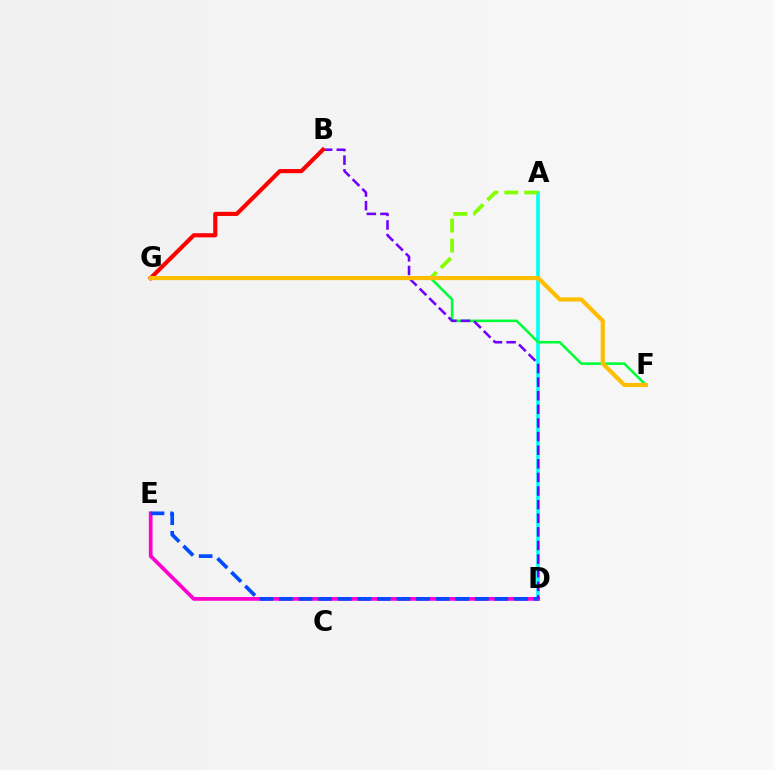{('A', 'D'): [{'color': '#00fff6', 'line_style': 'solid', 'thickness': 2.6}], ('A', 'G'): [{'color': '#84ff00', 'line_style': 'dashed', 'thickness': 2.71}], ('D', 'E'): [{'color': '#ff00cf', 'line_style': 'solid', 'thickness': 2.69}, {'color': '#004bff', 'line_style': 'dashed', 'thickness': 2.66}], ('F', 'G'): [{'color': '#00ff39', 'line_style': 'solid', 'thickness': 1.84}, {'color': '#ffbd00', 'line_style': 'solid', 'thickness': 2.98}], ('B', 'D'): [{'color': '#7200ff', 'line_style': 'dashed', 'thickness': 1.85}], ('B', 'G'): [{'color': '#ff0000', 'line_style': 'solid', 'thickness': 2.99}]}